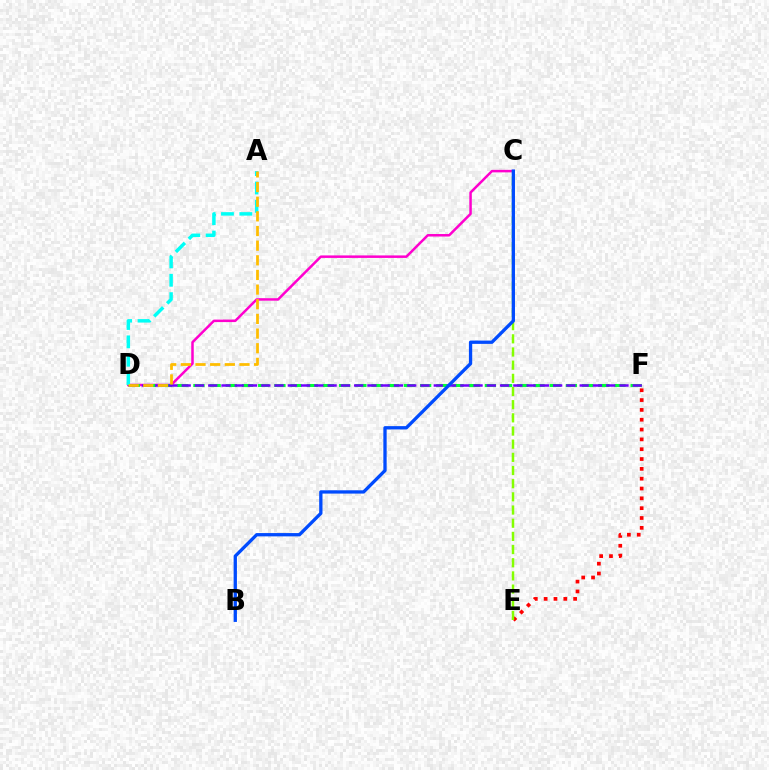{('E', 'F'): [{'color': '#ff0000', 'line_style': 'dotted', 'thickness': 2.67}], ('C', 'D'): [{'color': '#ff00cf', 'line_style': 'solid', 'thickness': 1.8}], ('D', 'F'): [{'color': '#00ff39', 'line_style': 'dashed', 'thickness': 2.2}, {'color': '#7200ff', 'line_style': 'dashed', 'thickness': 1.8}], ('C', 'E'): [{'color': '#84ff00', 'line_style': 'dashed', 'thickness': 1.79}], ('B', 'C'): [{'color': '#004bff', 'line_style': 'solid', 'thickness': 2.38}], ('A', 'D'): [{'color': '#00fff6', 'line_style': 'dashed', 'thickness': 2.5}, {'color': '#ffbd00', 'line_style': 'dashed', 'thickness': 1.99}]}